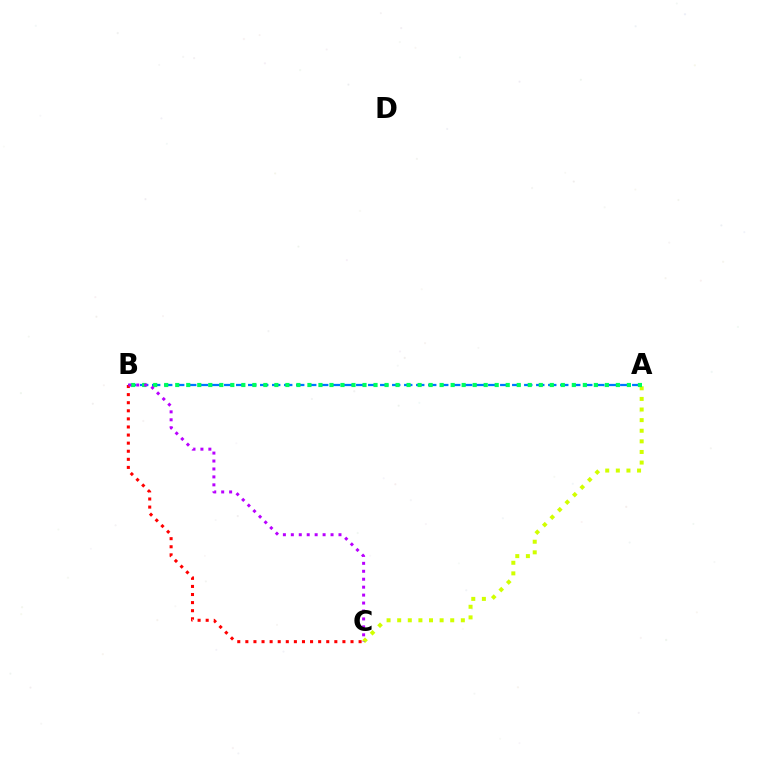{('A', 'B'): [{'color': '#0074ff', 'line_style': 'dashed', 'thickness': 1.63}, {'color': '#00ff5c', 'line_style': 'dotted', 'thickness': 2.99}], ('A', 'C'): [{'color': '#d1ff00', 'line_style': 'dotted', 'thickness': 2.88}], ('B', 'C'): [{'color': '#ff0000', 'line_style': 'dotted', 'thickness': 2.2}, {'color': '#b900ff', 'line_style': 'dotted', 'thickness': 2.16}]}